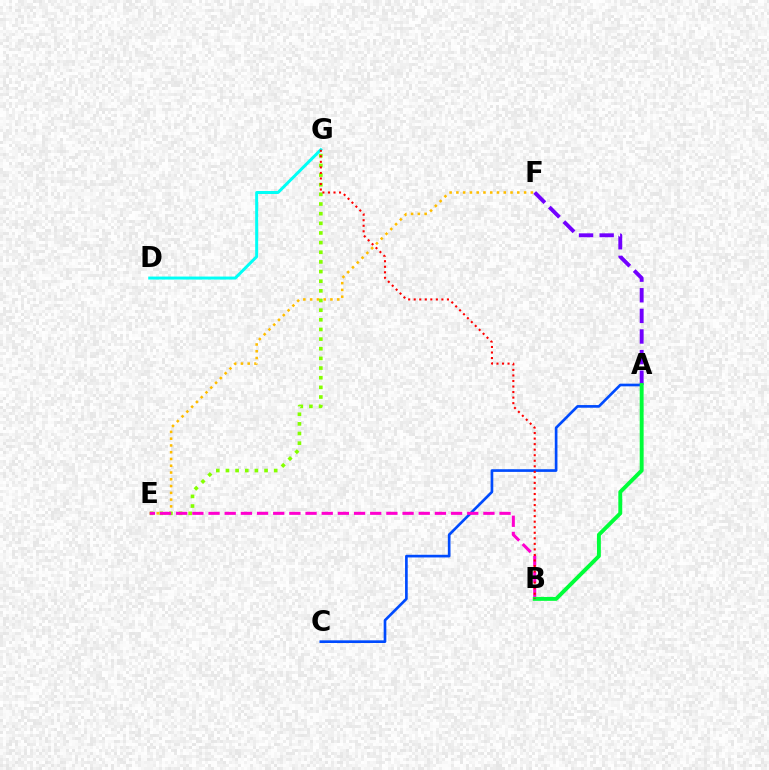{('D', 'G'): [{'color': '#00fff6', 'line_style': 'solid', 'thickness': 2.15}], ('E', 'F'): [{'color': '#ffbd00', 'line_style': 'dotted', 'thickness': 1.84}], ('A', 'F'): [{'color': '#7200ff', 'line_style': 'dashed', 'thickness': 2.8}], ('A', 'C'): [{'color': '#004bff', 'line_style': 'solid', 'thickness': 1.92}], ('E', 'G'): [{'color': '#84ff00', 'line_style': 'dotted', 'thickness': 2.62}], ('B', 'E'): [{'color': '#ff00cf', 'line_style': 'dashed', 'thickness': 2.2}], ('A', 'B'): [{'color': '#00ff39', 'line_style': 'solid', 'thickness': 2.82}], ('B', 'G'): [{'color': '#ff0000', 'line_style': 'dotted', 'thickness': 1.51}]}